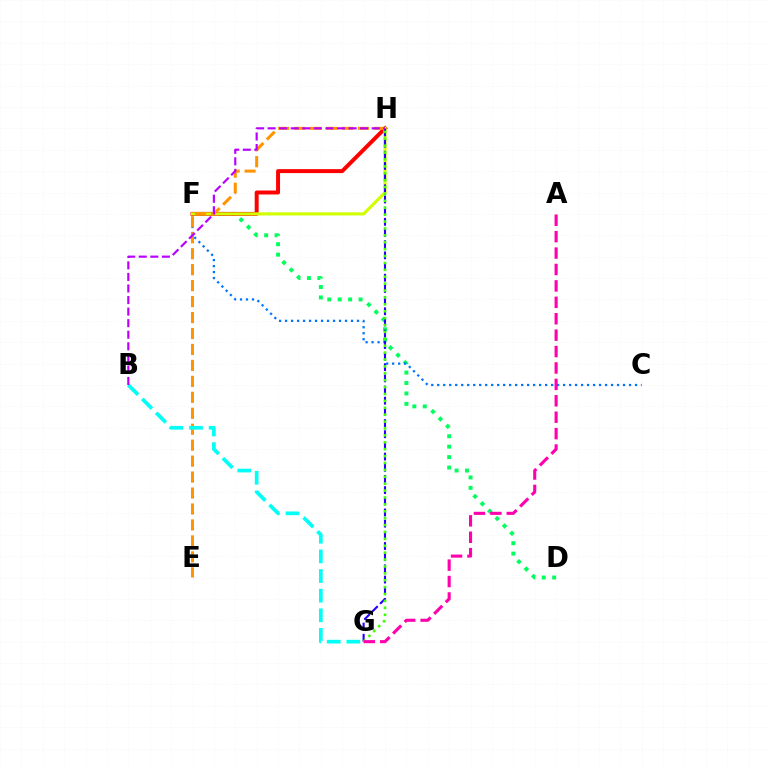{('D', 'F'): [{'color': '#00ff5c', 'line_style': 'dotted', 'thickness': 2.83}], ('C', 'F'): [{'color': '#0074ff', 'line_style': 'dotted', 'thickness': 1.63}], ('F', 'H'): [{'color': '#ff0000', 'line_style': 'solid', 'thickness': 2.85}, {'color': '#d1ff00', 'line_style': 'solid', 'thickness': 2.25}], ('E', 'H'): [{'color': '#ff9400', 'line_style': 'dashed', 'thickness': 2.17}], ('G', 'H'): [{'color': '#2500ff', 'line_style': 'dashed', 'thickness': 1.52}, {'color': '#3dff00', 'line_style': 'dotted', 'thickness': 1.87}], ('B', 'G'): [{'color': '#00fff6', 'line_style': 'dashed', 'thickness': 2.67}], ('B', 'H'): [{'color': '#b900ff', 'line_style': 'dashed', 'thickness': 1.57}], ('A', 'G'): [{'color': '#ff00ac', 'line_style': 'dashed', 'thickness': 2.23}]}